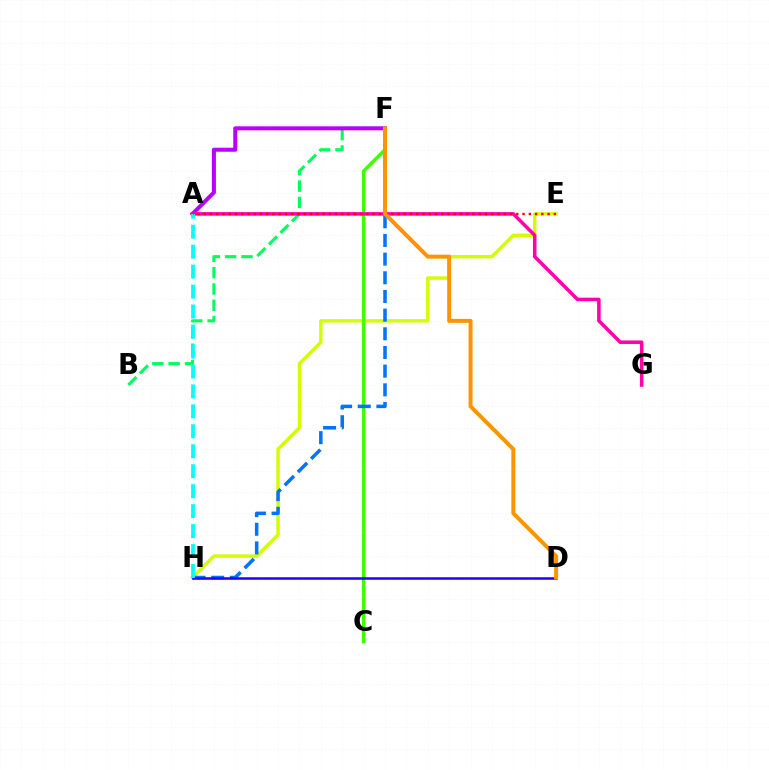{('E', 'H'): [{'color': '#d1ff00', 'line_style': 'solid', 'thickness': 2.47}], ('C', 'F'): [{'color': '#3dff00', 'line_style': 'solid', 'thickness': 2.48}], ('B', 'F'): [{'color': '#00ff5c', 'line_style': 'dashed', 'thickness': 2.22}], ('A', 'F'): [{'color': '#b900ff', 'line_style': 'solid', 'thickness': 2.9}], ('A', 'G'): [{'color': '#ff00ac', 'line_style': 'solid', 'thickness': 2.54}], ('F', 'H'): [{'color': '#0074ff', 'line_style': 'dashed', 'thickness': 2.54}], ('D', 'H'): [{'color': '#2500ff', 'line_style': 'solid', 'thickness': 1.82}], ('A', 'H'): [{'color': '#00fff6', 'line_style': 'dashed', 'thickness': 2.71}], ('A', 'E'): [{'color': '#ff0000', 'line_style': 'dotted', 'thickness': 1.7}], ('D', 'F'): [{'color': '#ff9400', 'line_style': 'solid', 'thickness': 2.86}]}